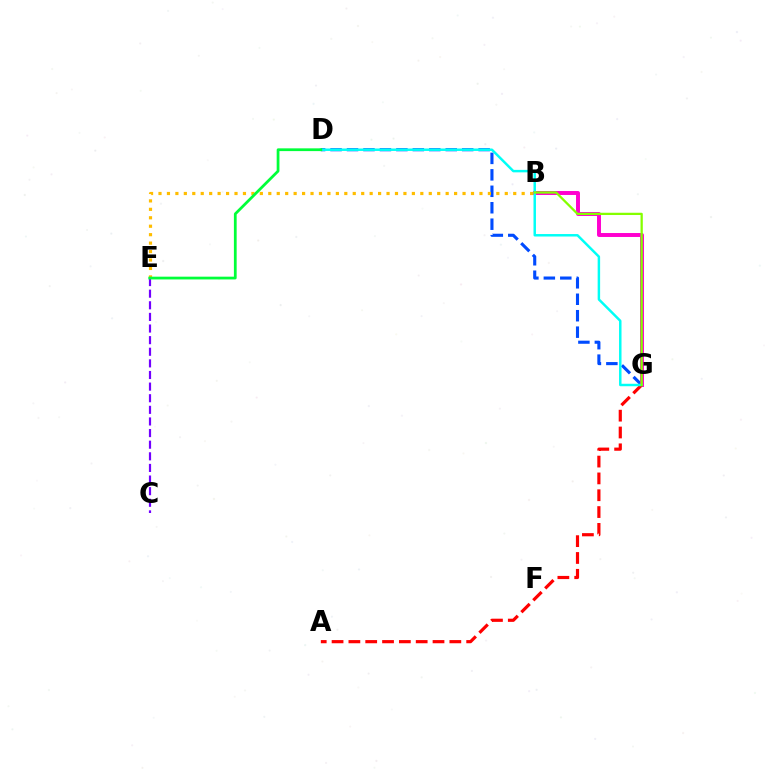{('D', 'G'): [{'color': '#004bff', 'line_style': 'dashed', 'thickness': 2.24}, {'color': '#00fff6', 'line_style': 'solid', 'thickness': 1.78}], ('C', 'E'): [{'color': '#7200ff', 'line_style': 'dashed', 'thickness': 1.58}], ('B', 'G'): [{'color': '#ff00cf', 'line_style': 'solid', 'thickness': 2.84}, {'color': '#84ff00', 'line_style': 'solid', 'thickness': 1.63}], ('A', 'G'): [{'color': '#ff0000', 'line_style': 'dashed', 'thickness': 2.29}], ('B', 'E'): [{'color': '#ffbd00', 'line_style': 'dotted', 'thickness': 2.29}], ('D', 'E'): [{'color': '#00ff39', 'line_style': 'solid', 'thickness': 1.99}]}